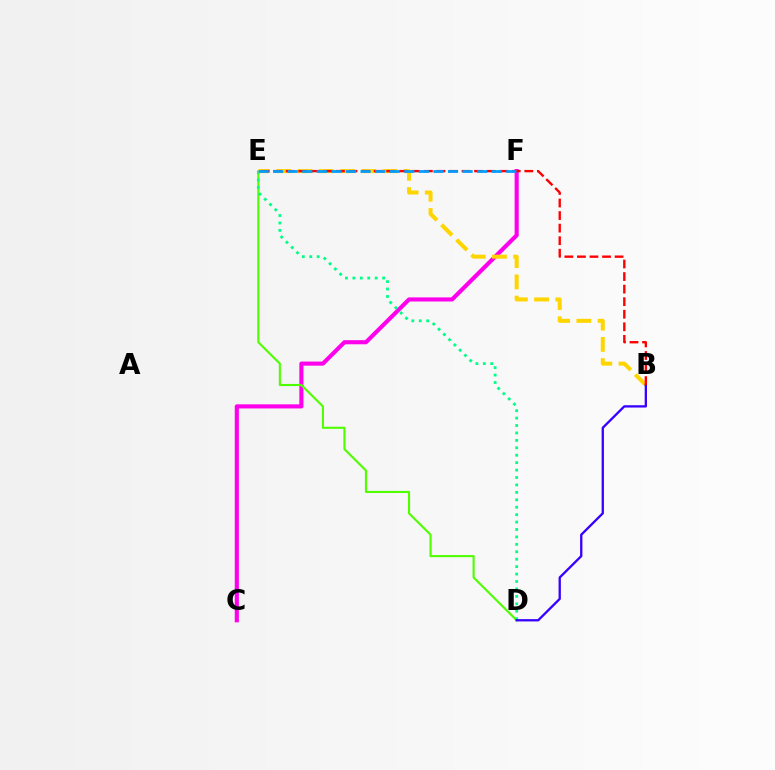{('C', 'F'): [{'color': '#ff00ed', 'line_style': 'solid', 'thickness': 2.96}], ('D', 'E'): [{'color': '#4fff00', 'line_style': 'solid', 'thickness': 1.52}, {'color': '#00ff86', 'line_style': 'dotted', 'thickness': 2.02}], ('B', 'E'): [{'color': '#ffd500', 'line_style': 'dashed', 'thickness': 2.88}, {'color': '#ff0000', 'line_style': 'dashed', 'thickness': 1.71}], ('B', 'D'): [{'color': '#3700ff', 'line_style': 'solid', 'thickness': 1.66}], ('E', 'F'): [{'color': '#009eff', 'line_style': 'dashed', 'thickness': 1.98}]}